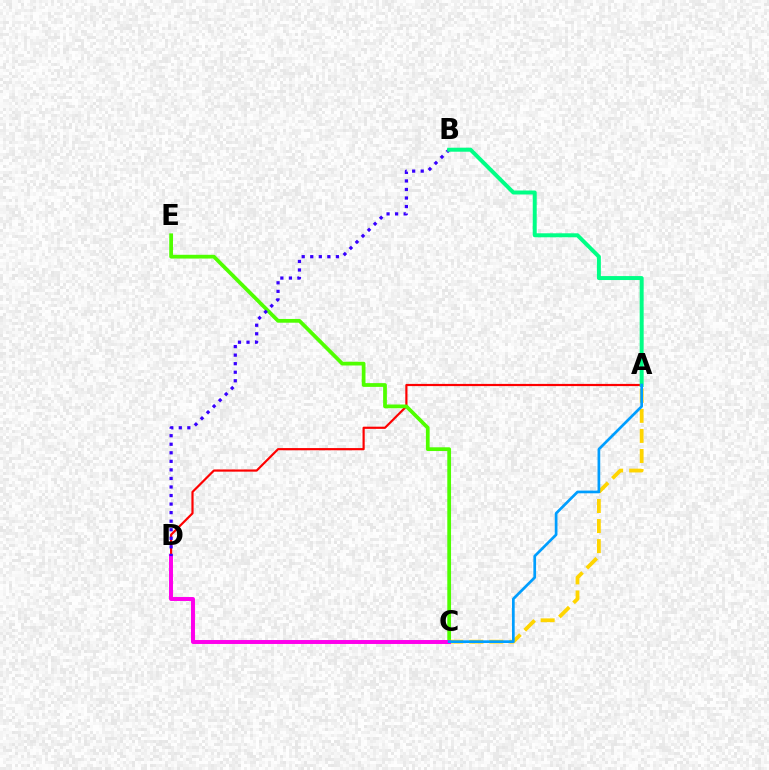{('A', 'D'): [{'color': '#ff0000', 'line_style': 'solid', 'thickness': 1.57}], ('C', 'E'): [{'color': '#4fff00', 'line_style': 'solid', 'thickness': 2.7}], ('A', 'C'): [{'color': '#ffd500', 'line_style': 'dashed', 'thickness': 2.73}, {'color': '#009eff', 'line_style': 'solid', 'thickness': 1.94}], ('C', 'D'): [{'color': '#ff00ed', 'line_style': 'solid', 'thickness': 2.85}], ('B', 'D'): [{'color': '#3700ff', 'line_style': 'dotted', 'thickness': 2.32}], ('A', 'B'): [{'color': '#00ff86', 'line_style': 'solid', 'thickness': 2.86}]}